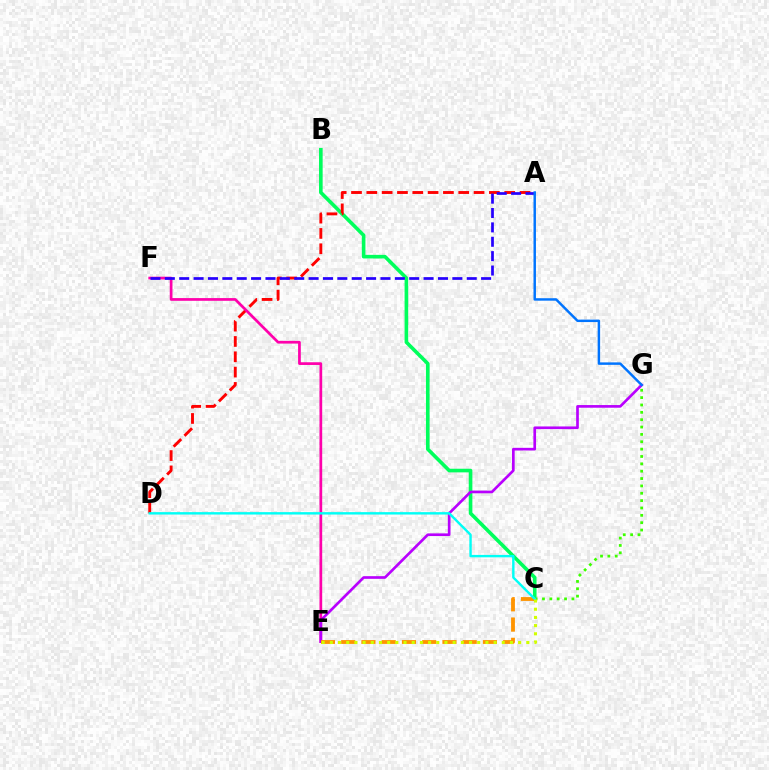{('B', 'C'): [{'color': '#00ff5c', 'line_style': 'solid', 'thickness': 2.61}], ('A', 'D'): [{'color': '#ff0000', 'line_style': 'dashed', 'thickness': 2.08}], ('E', 'F'): [{'color': '#ff00ac', 'line_style': 'solid', 'thickness': 1.96}], ('E', 'G'): [{'color': '#b900ff', 'line_style': 'solid', 'thickness': 1.92}], ('C', 'G'): [{'color': '#3dff00', 'line_style': 'dotted', 'thickness': 2.0}], ('A', 'F'): [{'color': '#2500ff', 'line_style': 'dashed', 'thickness': 1.95}], ('C', 'E'): [{'color': '#ff9400', 'line_style': 'dashed', 'thickness': 2.75}, {'color': '#d1ff00', 'line_style': 'dotted', 'thickness': 2.22}], ('C', 'D'): [{'color': '#00fff6', 'line_style': 'solid', 'thickness': 1.73}], ('A', 'G'): [{'color': '#0074ff', 'line_style': 'solid', 'thickness': 1.77}]}